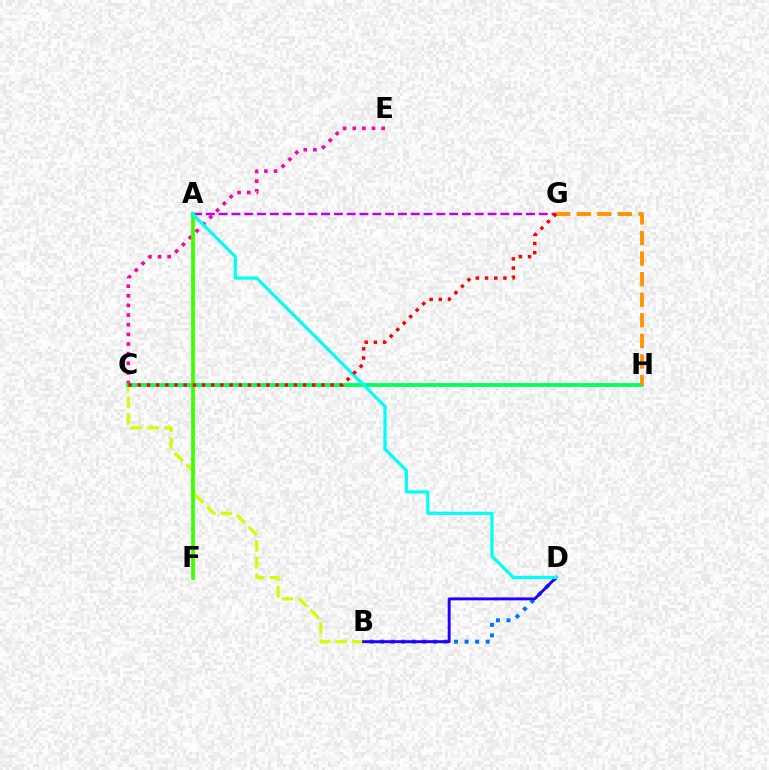{('B', 'C'): [{'color': '#d1ff00', 'line_style': 'dashed', 'thickness': 2.28}], ('C', 'E'): [{'color': '#ff00ac', 'line_style': 'dotted', 'thickness': 2.62}], ('C', 'H'): [{'color': '#00ff5c', 'line_style': 'solid', 'thickness': 2.73}], ('B', 'D'): [{'color': '#0074ff', 'line_style': 'dotted', 'thickness': 2.87}, {'color': '#2500ff', 'line_style': 'solid', 'thickness': 2.1}], ('A', 'G'): [{'color': '#b900ff', 'line_style': 'dashed', 'thickness': 1.74}], ('A', 'F'): [{'color': '#3dff00', 'line_style': 'solid', 'thickness': 2.7}], ('G', 'H'): [{'color': '#ff9400', 'line_style': 'dashed', 'thickness': 2.79}], ('A', 'D'): [{'color': '#00fff6', 'line_style': 'solid', 'thickness': 2.3}], ('C', 'G'): [{'color': '#ff0000', 'line_style': 'dotted', 'thickness': 2.5}]}